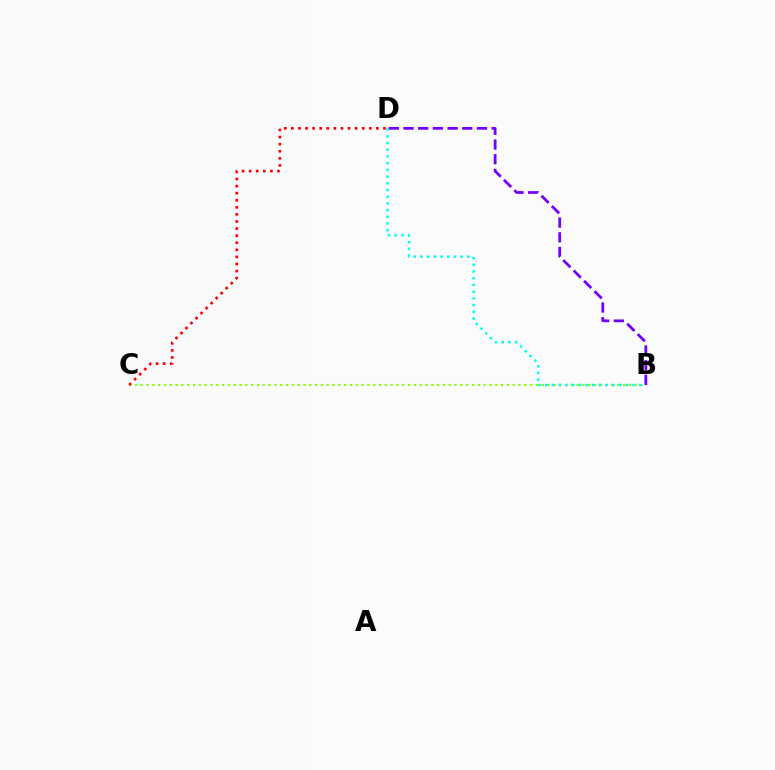{('B', 'C'): [{'color': '#84ff00', 'line_style': 'dotted', 'thickness': 1.58}], ('B', 'D'): [{'color': '#00fff6', 'line_style': 'dotted', 'thickness': 1.82}, {'color': '#7200ff', 'line_style': 'dashed', 'thickness': 2.0}], ('C', 'D'): [{'color': '#ff0000', 'line_style': 'dotted', 'thickness': 1.92}]}